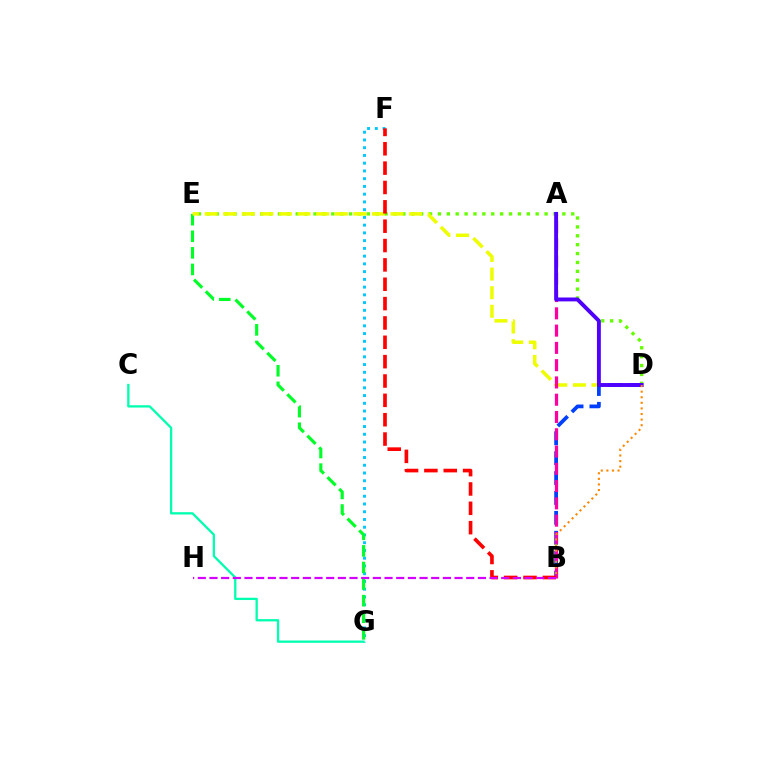{('F', 'G'): [{'color': '#00c7ff', 'line_style': 'dotted', 'thickness': 2.1}], ('C', 'G'): [{'color': '#00ffaf', 'line_style': 'solid', 'thickness': 1.66}], ('D', 'E'): [{'color': '#66ff00', 'line_style': 'dotted', 'thickness': 2.41}, {'color': '#eeff00', 'line_style': 'dashed', 'thickness': 2.52}], ('E', 'G'): [{'color': '#00ff27', 'line_style': 'dashed', 'thickness': 2.25}], ('B', 'D'): [{'color': '#003fff', 'line_style': 'dashed', 'thickness': 2.7}, {'color': '#ff8800', 'line_style': 'dotted', 'thickness': 1.52}], ('A', 'B'): [{'color': '#ff00a0', 'line_style': 'dashed', 'thickness': 2.35}], ('B', 'F'): [{'color': '#ff0000', 'line_style': 'dashed', 'thickness': 2.63}], ('A', 'D'): [{'color': '#4f00ff', 'line_style': 'solid', 'thickness': 2.8}], ('B', 'H'): [{'color': '#d600ff', 'line_style': 'dashed', 'thickness': 1.59}]}